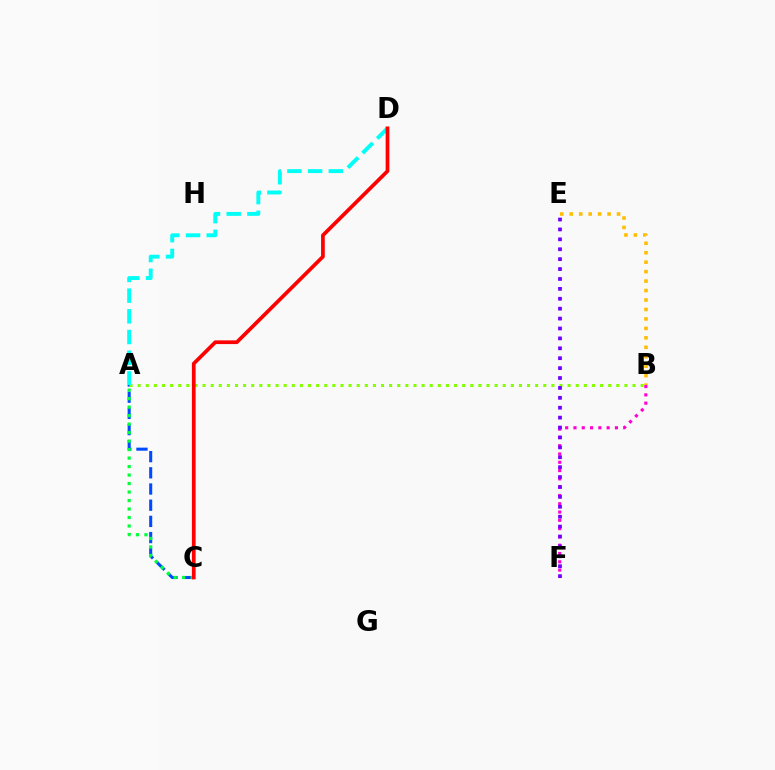{('A', 'C'): [{'color': '#004bff', 'line_style': 'dashed', 'thickness': 2.2}, {'color': '#00ff39', 'line_style': 'dotted', 'thickness': 2.31}], ('A', 'B'): [{'color': '#84ff00', 'line_style': 'dotted', 'thickness': 2.2}], ('B', 'F'): [{'color': '#ff00cf', 'line_style': 'dotted', 'thickness': 2.25}], ('A', 'D'): [{'color': '#00fff6', 'line_style': 'dashed', 'thickness': 2.81}], ('B', 'E'): [{'color': '#ffbd00', 'line_style': 'dotted', 'thickness': 2.57}], ('E', 'F'): [{'color': '#7200ff', 'line_style': 'dotted', 'thickness': 2.69}], ('C', 'D'): [{'color': '#ff0000', 'line_style': 'solid', 'thickness': 2.67}]}